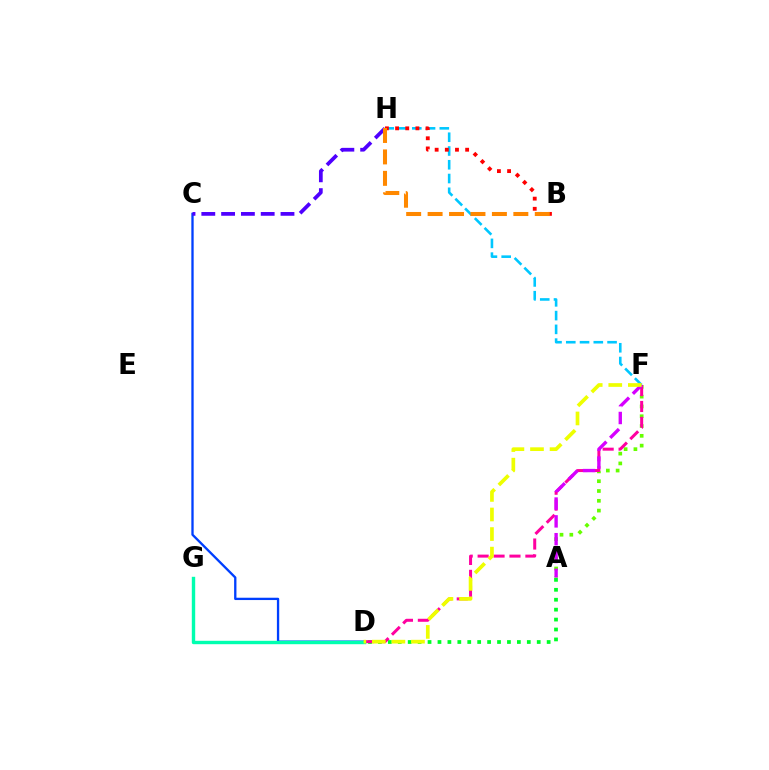{('A', 'D'): [{'color': '#00ff27', 'line_style': 'dotted', 'thickness': 2.7}], ('A', 'F'): [{'color': '#66ff00', 'line_style': 'dotted', 'thickness': 2.66}, {'color': '#d600ff', 'line_style': 'dashed', 'thickness': 2.42}], ('D', 'F'): [{'color': '#ff00a0', 'line_style': 'dashed', 'thickness': 2.16}, {'color': '#eeff00', 'line_style': 'dashed', 'thickness': 2.66}], ('C', 'D'): [{'color': '#003fff', 'line_style': 'solid', 'thickness': 1.67}], ('C', 'H'): [{'color': '#4f00ff', 'line_style': 'dashed', 'thickness': 2.69}], ('F', 'H'): [{'color': '#00c7ff', 'line_style': 'dashed', 'thickness': 1.87}], ('D', 'G'): [{'color': '#00ffaf', 'line_style': 'solid', 'thickness': 2.45}], ('B', 'H'): [{'color': '#ff0000', 'line_style': 'dotted', 'thickness': 2.76}, {'color': '#ff8800', 'line_style': 'dashed', 'thickness': 2.91}]}